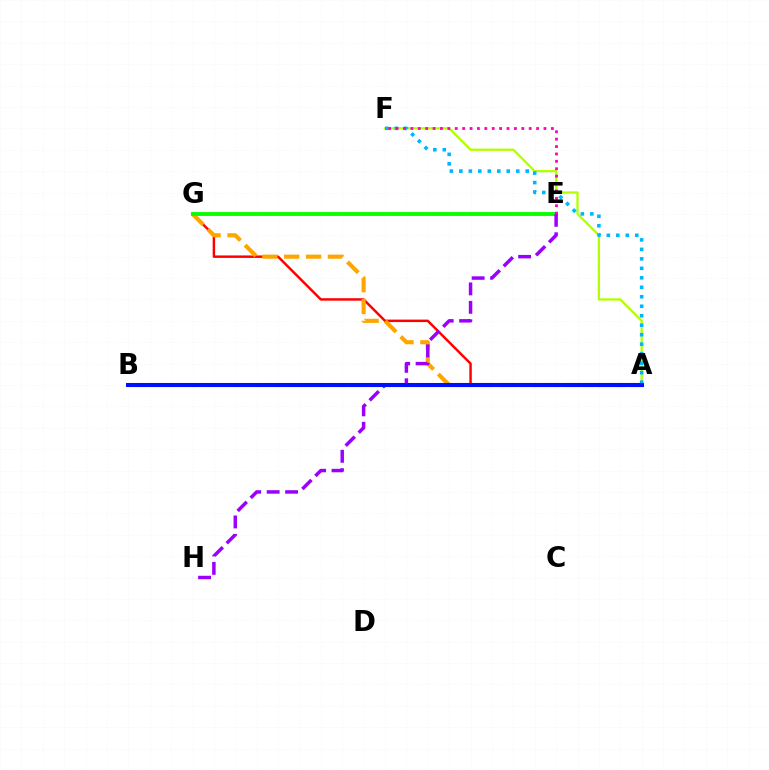{('A', 'G'): [{'color': '#ff0000', 'line_style': 'solid', 'thickness': 1.78}, {'color': '#ffa500', 'line_style': 'dashed', 'thickness': 2.97}], ('E', 'G'): [{'color': '#08ff00', 'line_style': 'solid', 'thickness': 2.79}], ('A', 'F'): [{'color': '#b3ff00', 'line_style': 'solid', 'thickness': 1.66}, {'color': '#00b5ff', 'line_style': 'dotted', 'thickness': 2.58}], ('A', 'B'): [{'color': '#00ff9d', 'line_style': 'dashed', 'thickness': 2.24}, {'color': '#0010ff', 'line_style': 'solid', 'thickness': 2.93}], ('E', 'H'): [{'color': '#9b00ff', 'line_style': 'dashed', 'thickness': 2.5}], ('E', 'F'): [{'color': '#ff00bd', 'line_style': 'dotted', 'thickness': 2.01}]}